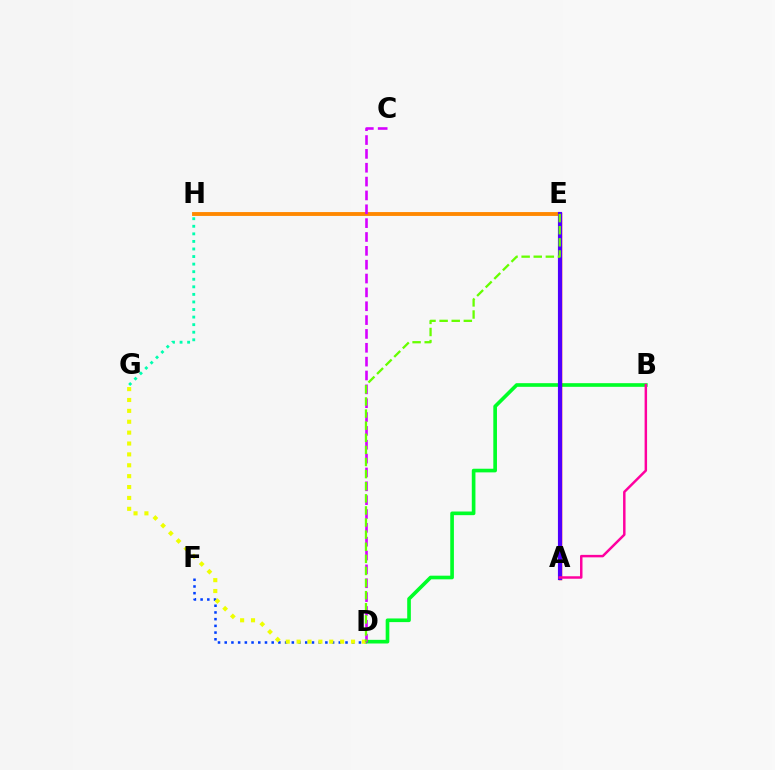{('E', 'H'): [{'color': '#ff8800', 'line_style': 'solid', 'thickness': 2.78}], ('D', 'F'): [{'color': '#003fff', 'line_style': 'dotted', 'thickness': 1.82}], ('A', 'E'): [{'color': '#00c7ff', 'line_style': 'solid', 'thickness': 2.74}, {'color': '#ff0000', 'line_style': 'solid', 'thickness': 2.5}, {'color': '#4f00ff', 'line_style': 'solid', 'thickness': 2.98}], ('G', 'H'): [{'color': '#00ffaf', 'line_style': 'dotted', 'thickness': 2.06}], ('B', 'D'): [{'color': '#00ff27', 'line_style': 'solid', 'thickness': 2.63}], ('D', 'G'): [{'color': '#eeff00', 'line_style': 'dotted', 'thickness': 2.96}], ('C', 'D'): [{'color': '#d600ff', 'line_style': 'dashed', 'thickness': 1.88}], ('D', 'E'): [{'color': '#66ff00', 'line_style': 'dashed', 'thickness': 1.64}], ('A', 'B'): [{'color': '#ff00a0', 'line_style': 'solid', 'thickness': 1.78}]}